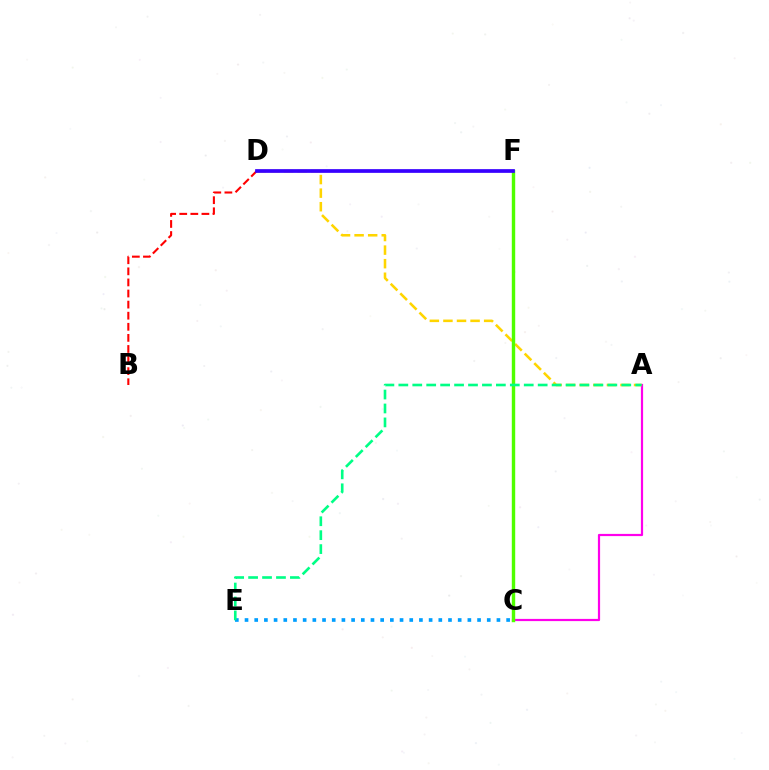{('B', 'D'): [{'color': '#ff0000', 'line_style': 'dashed', 'thickness': 1.51}], ('A', 'C'): [{'color': '#ff00ed', 'line_style': 'solid', 'thickness': 1.59}], ('C', 'E'): [{'color': '#009eff', 'line_style': 'dotted', 'thickness': 2.63}], ('A', 'D'): [{'color': '#ffd500', 'line_style': 'dashed', 'thickness': 1.84}], ('C', 'F'): [{'color': '#4fff00', 'line_style': 'solid', 'thickness': 2.45}], ('D', 'F'): [{'color': '#3700ff', 'line_style': 'solid', 'thickness': 2.67}], ('A', 'E'): [{'color': '#00ff86', 'line_style': 'dashed', 'thickness': 1.89}]}